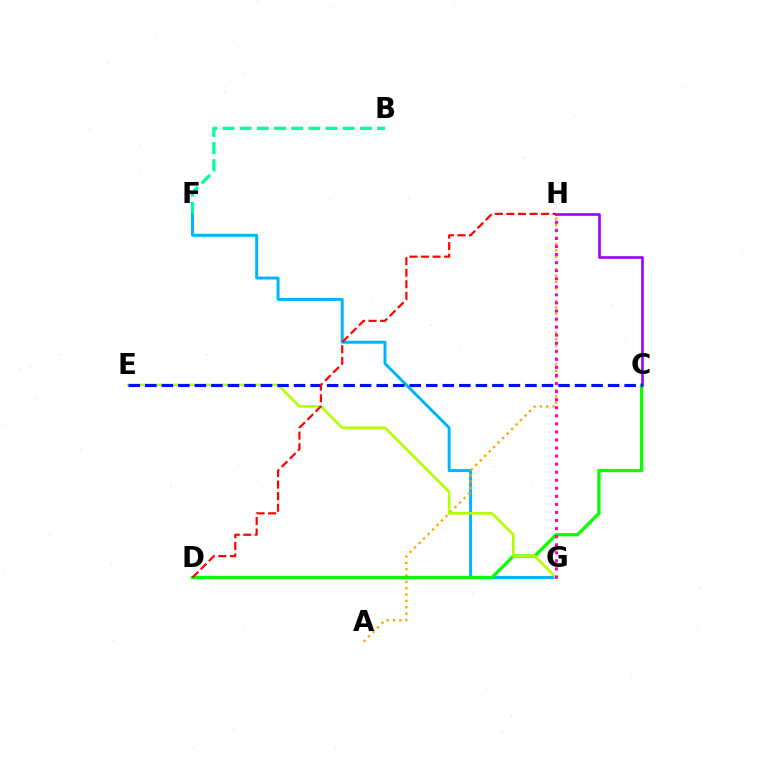{('F', 'G'): [{'color': '#00b5ff', 'line_style': 'solid', 'thickness': 2.14}], ('A', 'H'): [{'color': '#ffa500', 'line_style': 'dotted', 'thickness': 1.72}], ('B', 'F'): [{'color': '#00ff9d', 'line_style': 'dashed', 'thickness': 2.33}], ('C', 'D'): [{'color': '#08ff00', 'line_style': 'solid', 'thickness': 2.37}], ('C', 'H'): [{'color': '#9b00ff', 'line_style': 'solid', 'thickness': 1.87}], ('E', 'G'): [{'color': '#b3ff00', 'line_style': 'solid', 'thickness': 1.9}], ('C', 'E'): [{'color': '#0010ff', 'line_style': 'dashed', 'thickness': 2.25}], ('D', 'H'): [{'color': '#ff0000', 'line_style': 'dashed', 'thickness': 1.57}], ('G', 'H'): [{'color': '#ff00bd', 'line_style': 'dotted', 'thickness': 2.19}]}